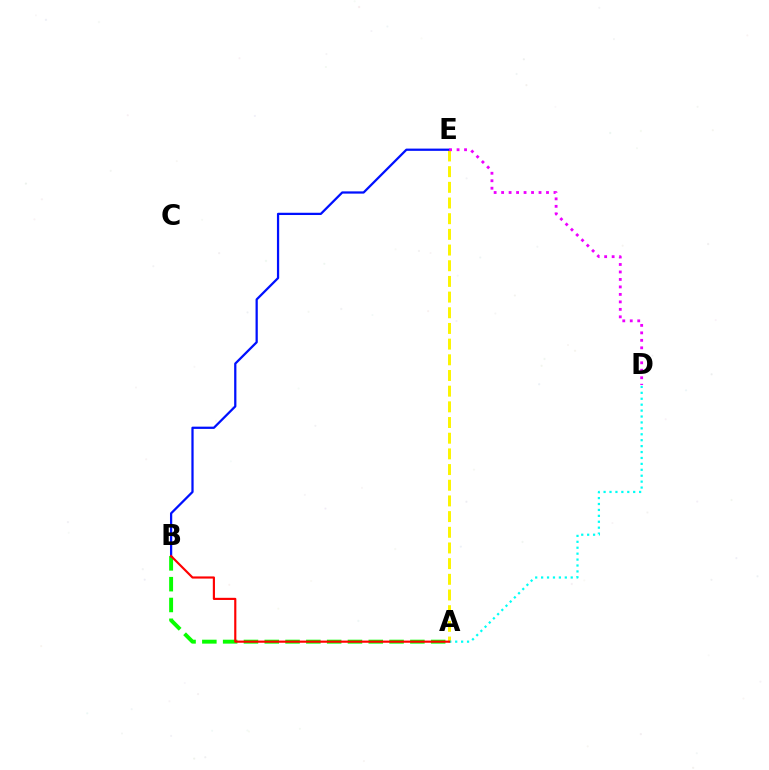{('A', 'E'): [{'color': '#fcf500', 'line_style': 'dashed', 'thickness': 2.13}], ('A', 'B'): [{'color': '#08ff00', 'line_style': 'dashed', 'thickness': 2.83}, {'color': '#ff0000', 'line_style': 'solid', 'thickness': 1.55}], ('A', 'D'): [{'color': '#00fff6', 'line_style': 'dotted', 'thickness': 1.61}], ('B', 'E'): [{'color': '#0010ff', 'line_style': 'solid', 'thickness': 1.62}], ('D', 'E'): [{'color': '#ee00ff', 'line_style': 'dotted', 'thickness': 2.03}]}